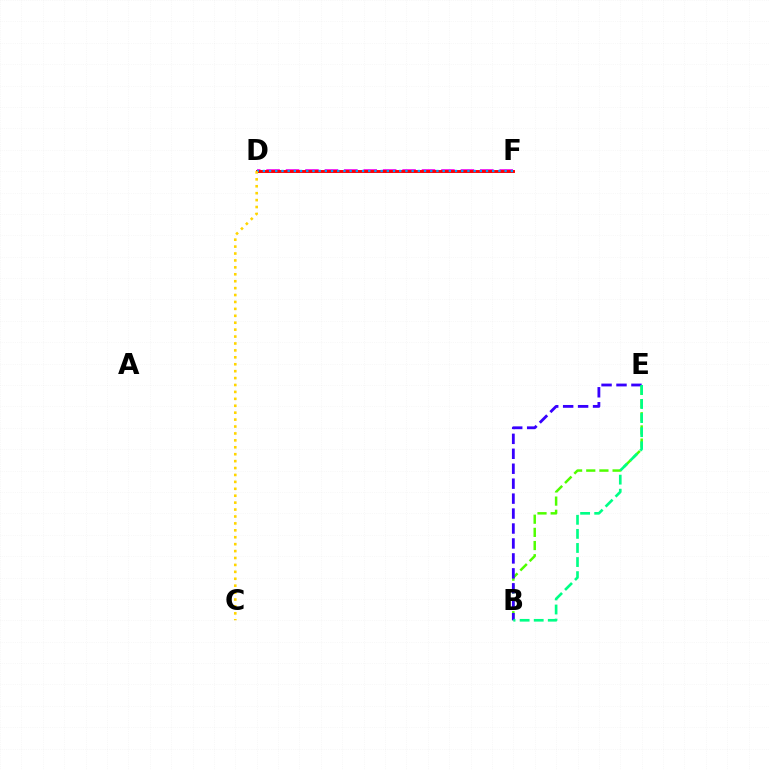{('D', 'F'): [{'color': '#ff00ed', 'line_style': 'dashed', 'thickness': 2.64}, {'color': '#ff0000', 'line_style': 'solid', 'thickness': 2.1}, {'color': '#009eff', 'line_style': 'dotted', 'thickness': 1.68}], ('B', 'E'): [{'color': '#4fff00', 'line_style': 'dashed', 'thickness': 1.79}, {'color': '#3700ff', 'line_style': 'dashed', 'thickness': 2.03}, {'color': '#00ff86', 'line_style': 'dashed', 'thickness': 1.91}], ('C', 'D'): [{'color': '#ffd500', 'line_style': 'dotted', 'thickness': 1.88}]}